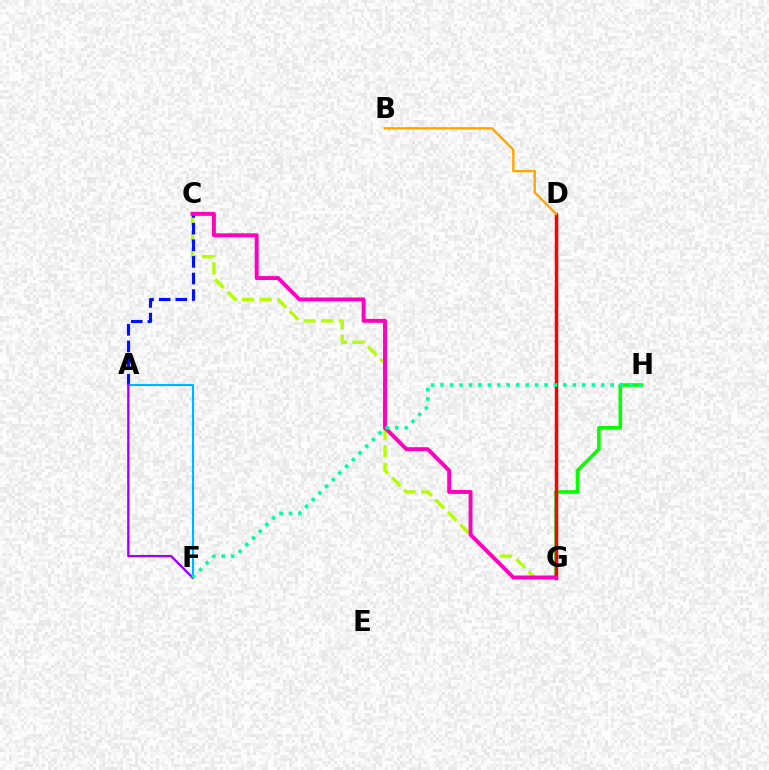{('C', 'G'): [{'color': '#b3ff00', 'line_style': 'dashed', 'thickness': 2.39}, {'color': '#ff00bd', 'line_style': 'solid', 'thickness': 2.82}], ('A', 'C'): [{'color': '#0010ff', 'line_style': 'dashed', 'thickness': 2.26}], ('G', 'H'): [{'color': '#08ff00', 'line_style': 'solid', 'thickness': 2.59}], ('D', 'G'): [{'color': '#ff0000', 'line_style': 'solid', 'thickness': 2.52}], ('A', 'F'): [{'color': '#00b5ff', 'line_style': 'solid', 'thickness': 1.52}, {'color': '#9b00ff', 'line_style': 'solid', 'thickness': 1.68}], ('F', 'H'): [{'color': '#00ff9d', 'line_style': 'dotted', 'thickness': 2.57}], ('B', 'D'): [{'color': '#ffa500', 'line_style': 'solid', 'thickness': 1.7}]}